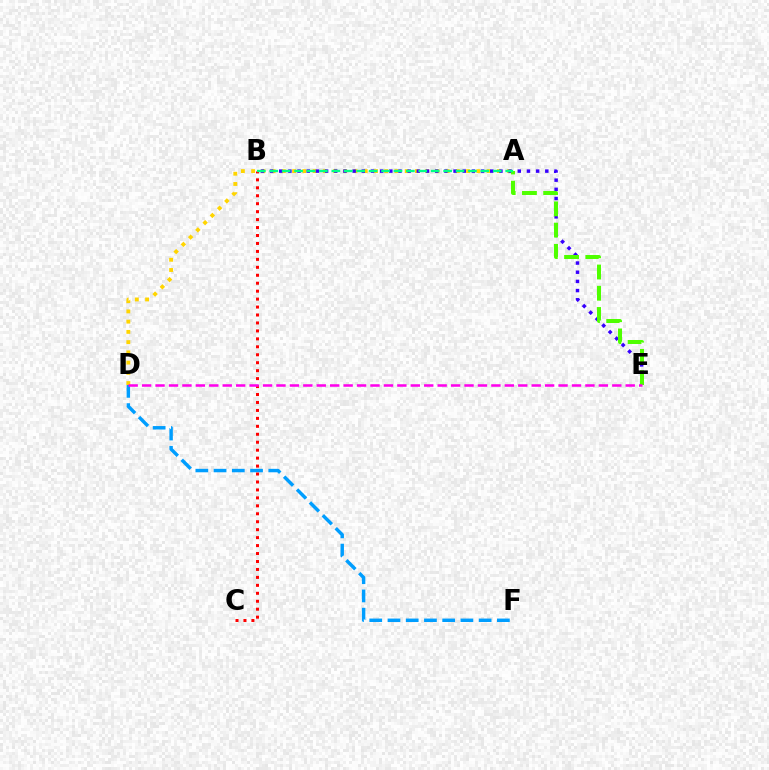{('A', 'D'): [{'color': '#ffd500', 'line_style': 'dotted', 'thickness': 2.78}], ('D', 'F'): [{'color': '#009eff', 'line_style': 'dashed', 'thickness': 2.48}], ('B', 'C'): [{'color': '#ff0000', 'line_style': 'dotted', 'thickness': 2.16}], ('B', 'E'): [{'color': '#3700ff', 'line_style': 'dotted', 'thickness': 2.49}], ('A', 'E'): [{'color': '#4fff00', 'line_style': 'dashed', 'thickness': 2.88}], ('D', 'E'): [{'color': '#ff00ed', 'line_style': 'dashed', 'thickness': 1.82}], ('A', 'B'): [{'color': '#00ff86', 'line_style': 'dashed', 'thickness': 1.69}]}